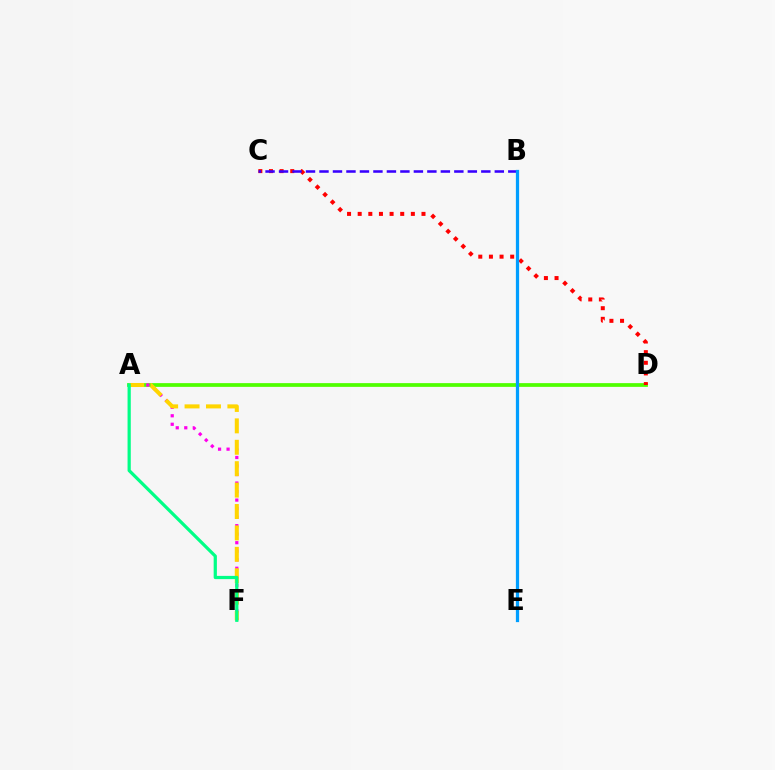{('A', 'D'): [{'color': '#4fff00', 'line_style': 'solid', 'thickness': 2.69}], ('A', 'F'): [{'color': '#ff00ed', 'line_style': 'dotted', 'thickness': 2.32}, {'color': '#ffd500', 'line_style': 'dashed', 'thickness': 2.91}, {'color': '#00ff86', 'line_style': 'solid', 'thickness': 2.32}], ('C', 'D'): [{'color': '#ff0000', 'line_style': 'dotted', 'thickness': 2.89}], ('B', 'C'): [{'color': '#3700ff', 'line_style': 'dashed', 'thickness': 1.83}], ('B', 'E'): [{'color': '#009eff', 'line_style': 'solid', 'thickness': 2.33}]}